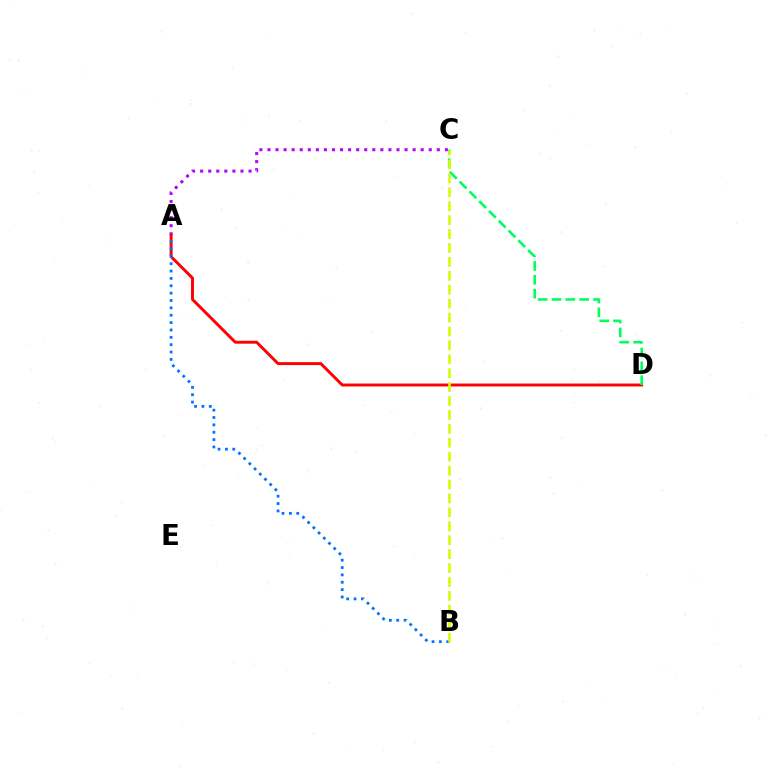{('A', 'C'): [{'color': '#b900ff', 'line_style': 'dotted', 'thickness': 2.19}], ('A', 'D'): [{'color': '#ff0000', 'line_style': 'solid', 'thickness': 2.11}], ('A', 'B'): [{'color': '#0074ff', 'line_style': 'dotted', 'thickness': 2.0}], ('C', 'D'): [{'color': '#00ff5c', 'line_style': 'dashed', 'thickness': 1.88}], ('B', 'C'): [{'color': '#d1ff00', 'line_style': 'dashed', 'thickness': 1.89}]}